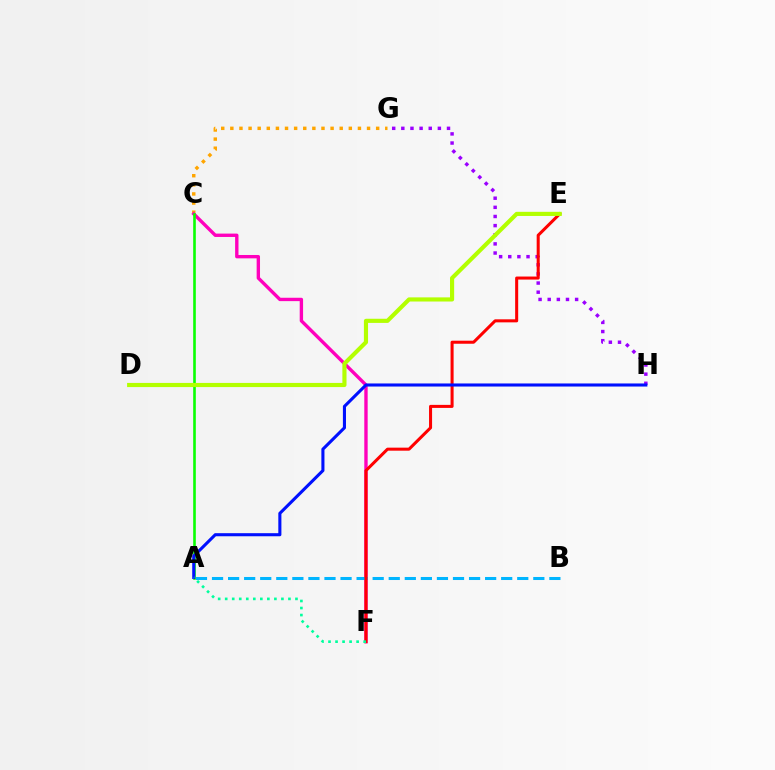{('G', 'H'): [{'color': '#9b00ff', 'line_style': 'dotted', 'thickness': 2.48}], ('C', 'G'): [{'color': '#ffa500', 'line_style': 'dotted', 'thickness': 2.48}], ('C', 'F'): [{'color': '#ff00bd', 'line_style': 'solid', 'thickness': 2.43}], ('A', 'B'): [{'color': '#00b5ff', 'line_style': 'dashed', 'thickness': 2.18}], ('A', 'C'): [{'color': '#08ff00', 'line_style': 'solid', 'thickness': 1.88}], ('E', 'F'): [{'color': '#ff0000', 'line_style': 'solid', 'thickness': 2.19}], ('D', 'E'): [{'color': '#b3ff00', 'line_style': 'solid', 'thickness': 2.98}], ('A', 'H'): [{'color': '#0010ff', 'line_style': 'solid', 'thickness': 2.22}], ('A', 'F'): [{'color': '#00ff9d', 'line_style': 'dotted', 'thickness': 1.91}]}